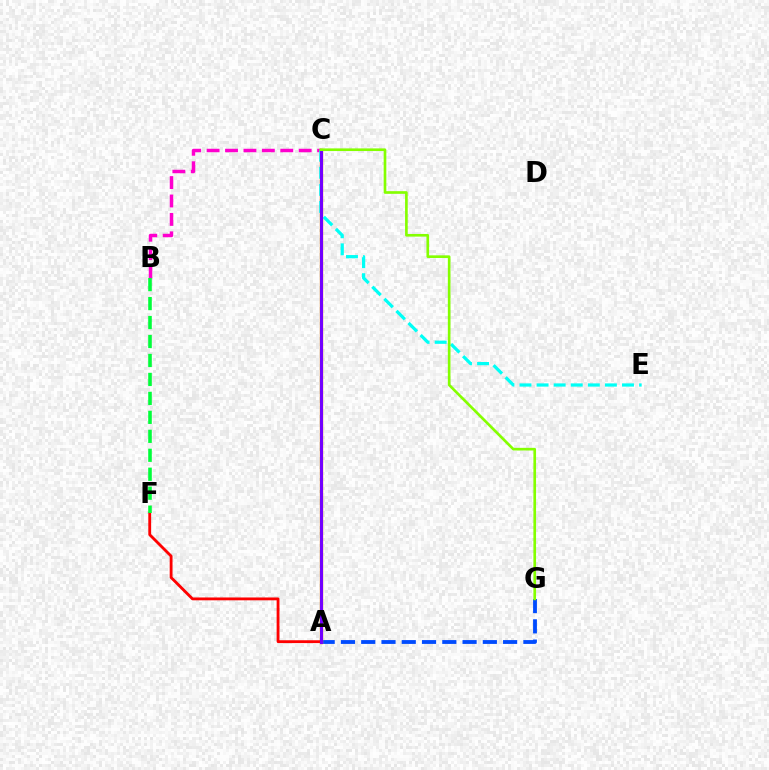{('A', 'G'): [{'color': '#004bff', 'line_style': 'dashed', 'thickness': 2.75}], ('A', 'C'): [{'color': '#ffbd00', 'line_style': 'solid', 'thickness': 2.42}, {'color': '#7200ff', 'line_style': 'solid', 'thickness': 2.24}], ('B', 'C'): [{'color': '#ff00cf', 'line_style': 'dashed', 'thickness': 2.5}], ('C', 'E'): [{'color': '#00fff6', 'line_style': 'dashed', 'thickness': 2.32}], ('A', 'F'): [{'color': '#ff0000', 'line_style': 'solid', 'thickness': 2.04}], ('C', 'G'): [{'color': '#84ff00', 'line_style': 'solid', 'thickness': 1.91}], ('B', 'F'): [{'color': '#00ff39', 'line_style': 'dashed', 'thickness': 2.58}]}